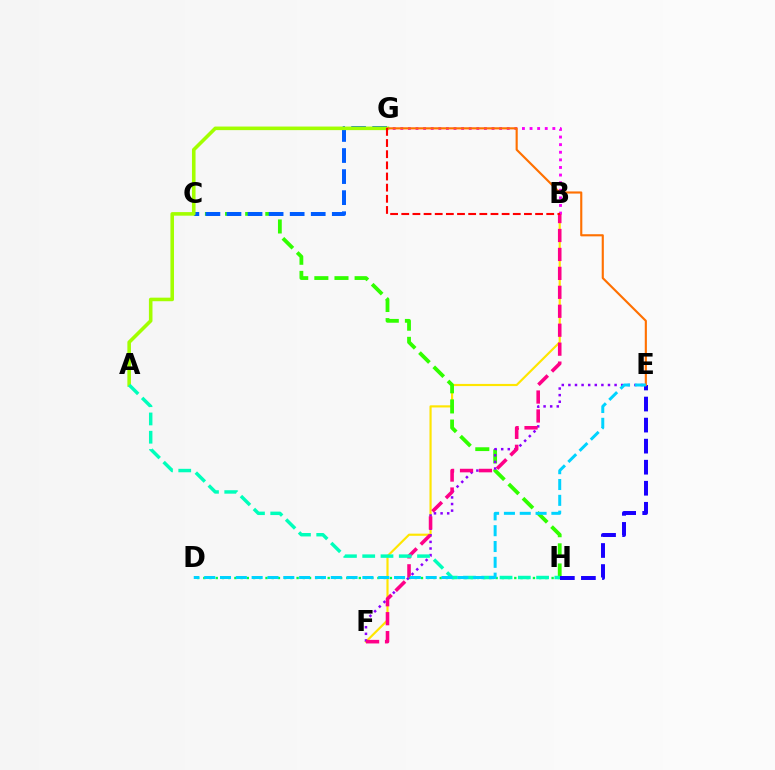{('B', 'F'): [{'color': '#ffe600', 'line_style': 'solid', 'thickness': 1.56}, {'color': '#ff0088', 'line_style': 'dashed', 'thickness': 2.57}], ('C', 'H'): [{'color': '#31ff00', 'line_style': 'dashed', 'thickness': 2.73}], ('E', 'H'): [{'color': '#1900ff', 'line_style': 'dashed', 'thickness': 2.86}], ('C', 'G'): [{'color': '#005dff', 'line_style': 'dashed', 'thickness': 2.86}], ('D', 'H'): [{'color': '#00ff45', 'line_style': 'dotted', 'thickness': 1.69}], ('E', 'F'): [{'color': '#8a00ff', 'line_style': 'dotted', 'thickness': 1.79}], ('B', 'G'): [{'color': '#fa00f9', 'line_style': 'dotted', 'thickness': 2.07}, {'color': '#ff0000', 'line_style': 'dashed', 'thickness': 1.51}], ('A', 'G'): [{'color': '#a2ff00', 'line_style': 'solid', 'thickness': 2.57}], ('E', 'G'): [{'color': '#ff7000', 'line_style': 'solid', 'thickness': 1.54}], ('A', 'H'): [{'color': '#00ffbb', 'line_style': 'dashed', 'thickness': 2.48}], ('D', 'E'): [{'color': '#00d3ff', 'line_style': 'dashed', 'thickness': 2.15}]}